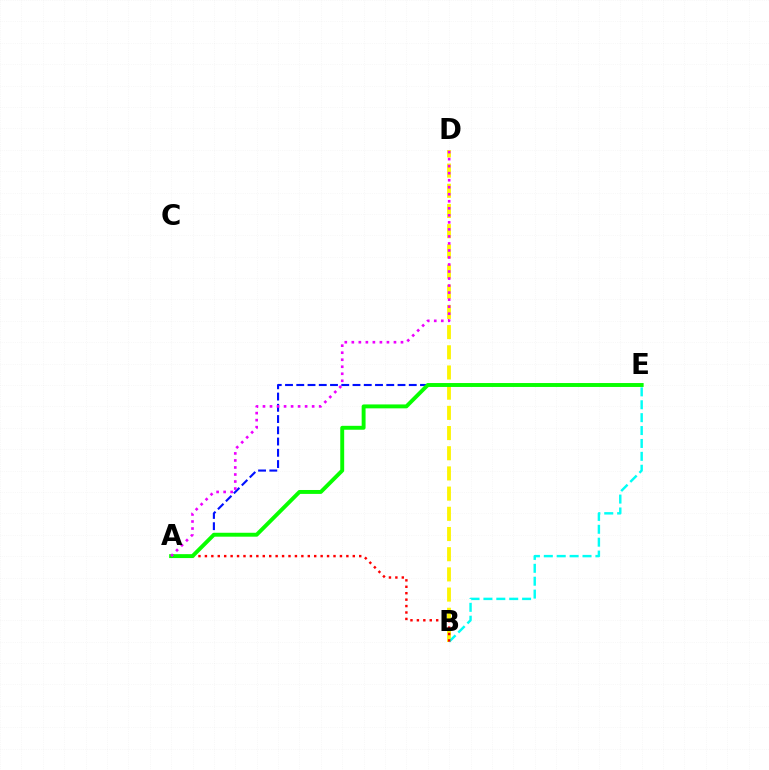{('B', 'D'): [{'color': '#fcf500', 'line_style': 'dashed', 'thickness': 2.74}], ('A', 'E'): [{'color': '#0010ff', 'line_style': 'dashed', 'thickness': 1.53}, {'color': '#08ff00', 'line_style': 'solid', 'thickness': 2.82}], ('B', 'E'): [{'color': '#00fff6', 'line_style': 'dashed', 'thickness': 1.75}], ('A', 'B'): [{'color': '#ff0000', 'line_style': 'dotted', 'thickness': 1.75}], ('A', 'D'): [{'color': '#ee00ff', 'line_style': 'dotted', 'thickness': 1.91}]}